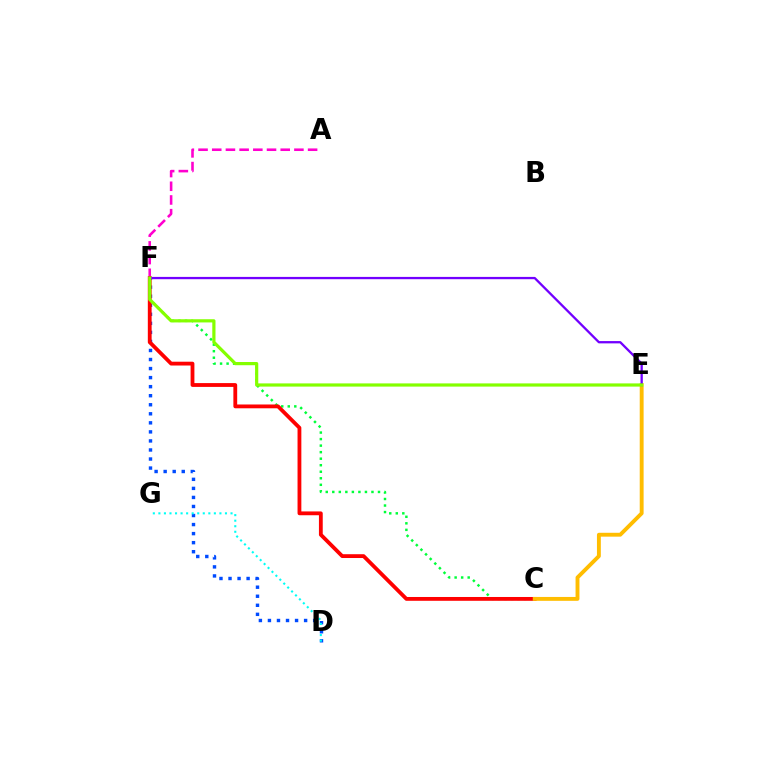{('C', 'F'): [{'color': '#00ff39', 'line_style': 'dotted', 'thickness': 1.77}, {'color': '#ff0000', 'line_style': 'solid', 'thickness': 2.74}], ('D', 'F'): [{'color': '#004bff', 'line_style': 'dotted', 'thickness': 2.46}], ('A', 'F'): [{'color': '#ff00cf', 'line_style': 'dashed', 'thickness': 1.86}], ('D', 'G'): [{'color': '#00fff6', 'line_style': 'dotted', 'thickness': 1.51}], ('C', 'E'): [{'color': '#ffbd00', 'line_style': 'solid', 'thickness': 2.79}], ('E', 'F'): [{'color': '#7200ff', 'line_style': 'solid', 'thickness': 1.65}, {'color': '#84ff00', 'line_style': 'solid', 'thickness': 2.3}]}